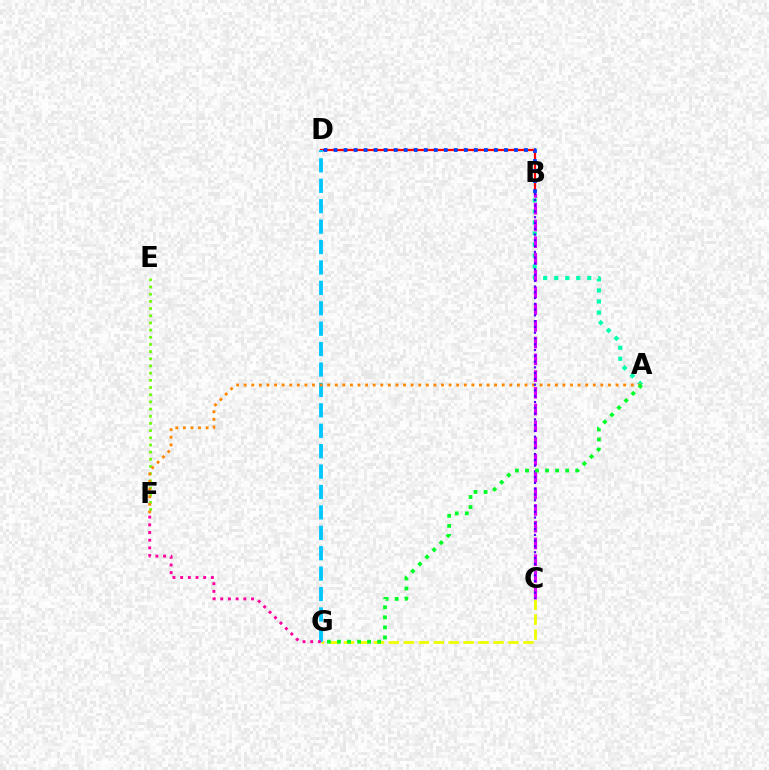{('C', 'G'): [{'color': '#eeff00', 'line_style': 'dashed', 'thickness': 2.03}], ('B', 'D'): [{'color': '#ff0000', 'line_style': 'solid', 'thickness': 1.62}, {'color': '#003fff', 'line_style': 'dotted', 'thickness': 2.72}], ('A', 'B'): [{'color': '#00ffaf', 'line_style': 'dotted', 'thickness': 2.99}], ('E', 'F'): [{'color': '#66ff00', 'line_style': 'dotted', 'thickness': 1.95}], ('D', 'G'): [{'color': '#00c7ff', 'line_style': 'dashed', 'thickness': 2.77}], ('F', 'G'): [{'color': '#ff00a0', 'line_style': 'dotted', 'thickness': 2.09}], ('A', 'F'): [{'color': '#ff8800', 'line_style': 'dotted', 'thickness': 2.06}], ('B', 'C'): [{'color': '#d600ff', 'line_style': 'dashed', 'thickness': 2.27}, {'color': '#4f00ff', 'line_style': 'dotted', 'thickness': 1.57}], ('A', 'G'): [{'color': '#00ff27', 'line_style': 'dotted', 'thickness': 2.73}]}